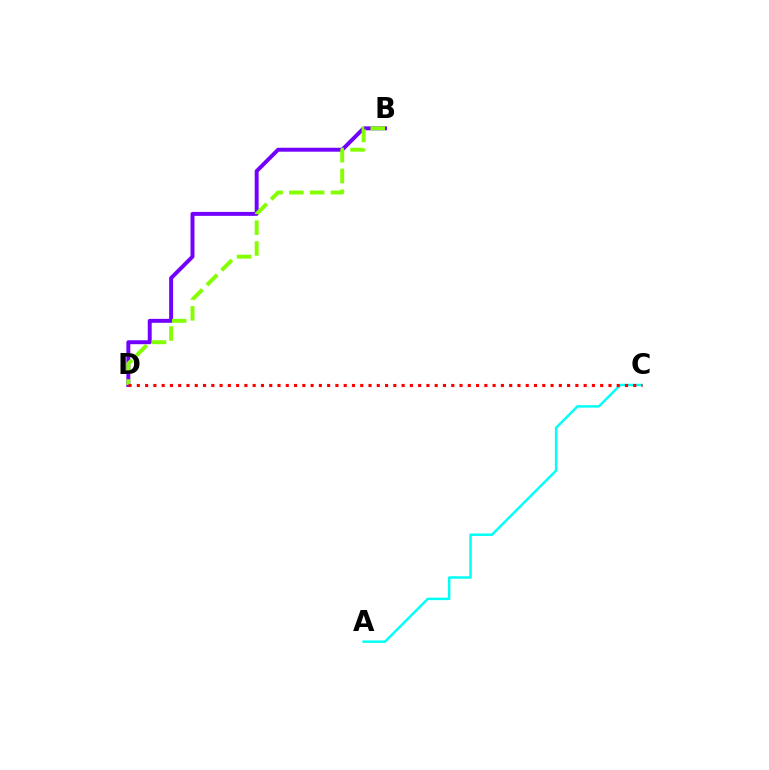{('A', 'C'): [{'color': '#00fff6', 'line_style': 'solid', 'thickness': 1.77}], ('B', 'D'): [{'color': '#7200ff', 'line_style': 'solid', 'thickness': 2.83}, {'color': '#84ff00', 'line_style': 'dashed', 'thickness': 2.82}], ('C', 'D'): [{'color': '#ff0000', 'line_style': 'dotted', 'thickness': 2.25}]}